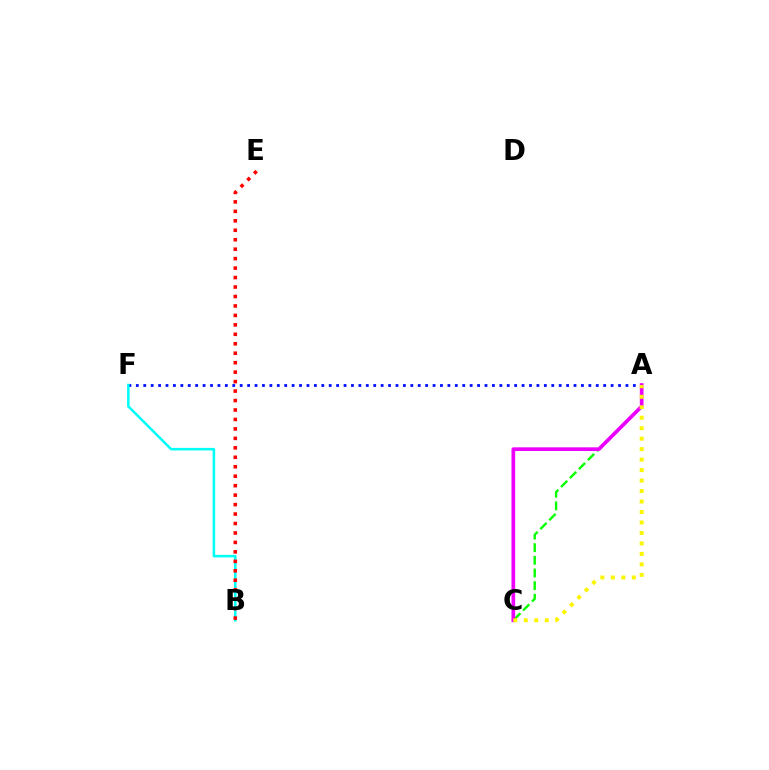{('A', 'C'): [{'color': '#08ff00', 'line_style': 'dashed', 'thickness': 1.72}, {'color': '#ee00ff', 'line_style': 'solid', 'thickness': 2.65}, {'color': '#fcf500', 'line_style': 'dotted', 'thickness': 2.85}], ('A', 'F'): [{'color': '#0010ff', 'line_style': 'dotted', 'thickness': 2.02}], ('B', 'F'): [{'color': '#00fff6', 'line_style': 'solid', 'thickness': 1.83}], ('B', 'E'): [{'color': '#ff0000', 'line_style': 'dotted', 'thickness': 2.57}]}